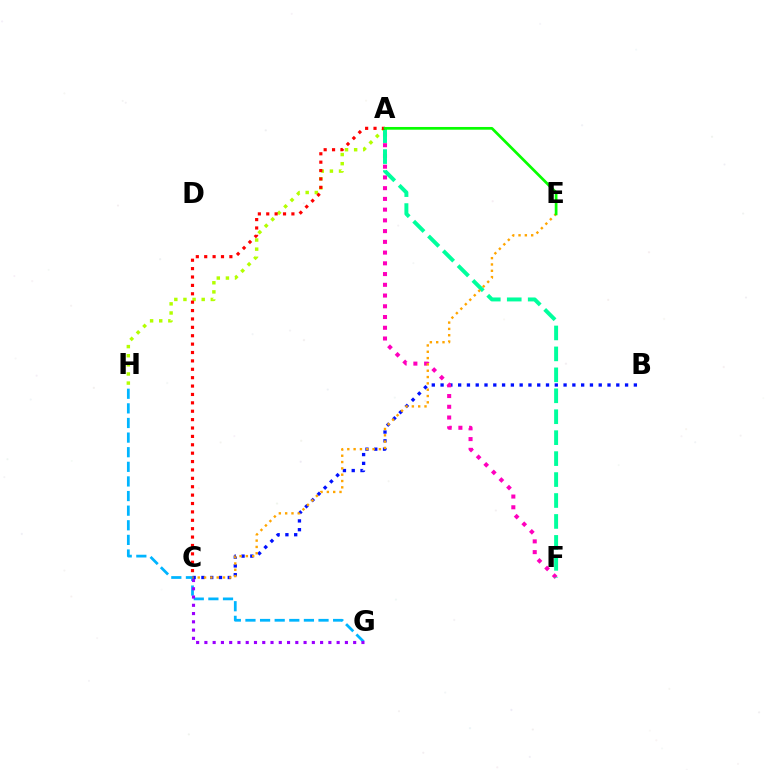{('G', 'H'): [{'color': '#00b5ff', 'line_style': 'dashed', 'thickness': 1.99}], ('B', 'C'): [{'color': '#0010ff', 'line_style': 'dotted', 'thickness': 2.39}], ('A', 'F'): [{'color': '#ff00bd', 'line_style': 'dotted', 'thickness': 2.92}, {'color': '#00ff9d', 'line_style': 'dashed', 'thickness': 2.85}], ('C', 'G'): [{'color': '#9b00ff', 'line_style': 'dotted', 'thickness': 2.25}], ('A', 'H'): [{'color': '#b3ff00', 'line_style': 'dotted', 'thickness': 2.48}], ('C', 'E'): [{'color': '#ffa500', 'line_style': 'dotted', 'thickness': 1.72}], ('A', 'C'): [{'color': '#ff0000', 'line_style': 'dotted', 'thickness': 2.28}], ('A', 'E'): [{'color': '#08ff00', 'line_style': 'solid', 'thickness': 1.96}]}